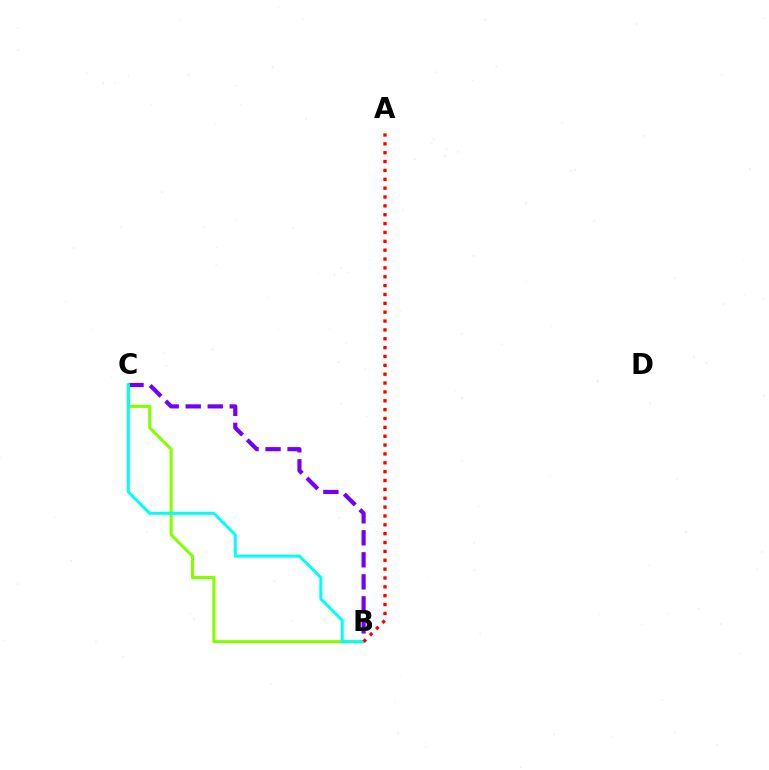{('B', 'C'): [{'color': '#7200ff', 'line_style': 'dashed', 'thickness': 2.99}, {'color': '#84ff00', 'line_style': 'solid', 'thickness': 2.22}, {'color': '#00fff6', 'line_style': 'solid', 'thickness': 2.16}], ('A', 'B'): [{'color': '#ff0000', 'line_style': 'dotted', 'thickness': 2.41}]}